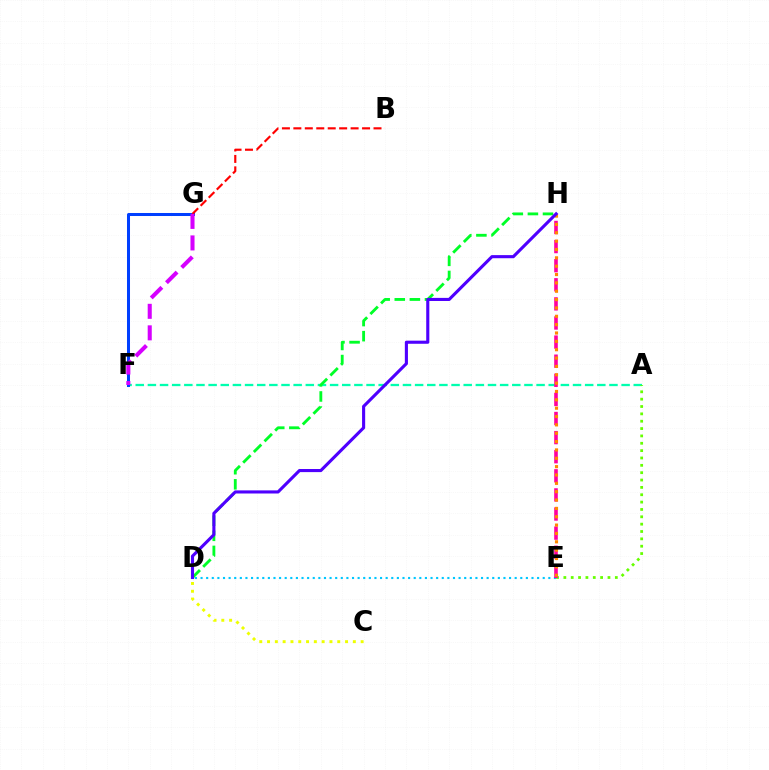{('A', 'F'): [{'color': '#00ffaf', 'line_style': 'dashed', 'thickness': 1.65}], ('D', 'E'): [{'color': '#00c7ff', 'line_style': 'dotted', 'thickness': 1.52}], ('F', 'G'): [{'color': '#003fff', 'line_style': 'solid', 'thickness': 2.17}, {'color': '#d600ff', 'line_style': 'dashed', 'thickness': 2.92}], ('A', 'E'): [{'color': '#66ff00', 'line_style': 'dotted', 'thickness': 2.0}], ('B', 'G'): [{'color': '#ff0000', 'line_style': 'dashed', 'thickness': 1.56}], ('E', 'H'): [{'color': '#ff00a0', 'line_style': 'dashed', 'thickness': 2.6}, {'color': '#ff8800', 'line_style': 'dotted', 'thickness': 2.27}], ('D', 'H'): [{'color': '#00ff27', 'line_style': 'dashed', 'thickness': 2.05}, {'color': '#4f00ff', 'line_style': 'solid', 'thickness': 2.24}], ('C', 'D'): [{'color': '#eeff00', 'line_style': 'dotted', 'thickness': 2.12}]}